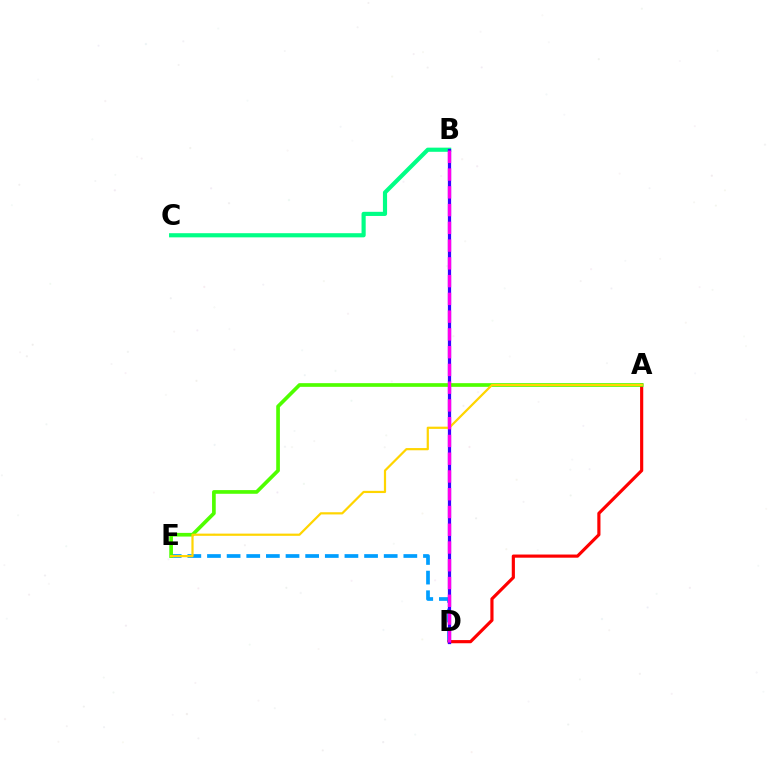{('D', 'E'): [{'color': '#009eff', 'line_style': 'dashed', 'thickness': 2.67}], ('A', 'D'): [{'color': '#ff0000', 'line_style': 'solid', 'thickness': 2.28}], ('B', 'C'): [{'color': '#00ff86', 'line_style': 'solid', 'thickness': 2.99}], ('B', 'D'): [{'color': '#3700ff', 'line_style': 'solid', 'thickness': 2.34}, {'color': '#ff00ed', 'line_style': 'dashed', 'thickness': 2.41}], ('A', 'E'): [{'color': '#4fff00', 'line_style': 'solid', 'thickness': 2.65}, {'color': '#ffd500', 'line_style': 'solid', 'thickness': 1.59}]}